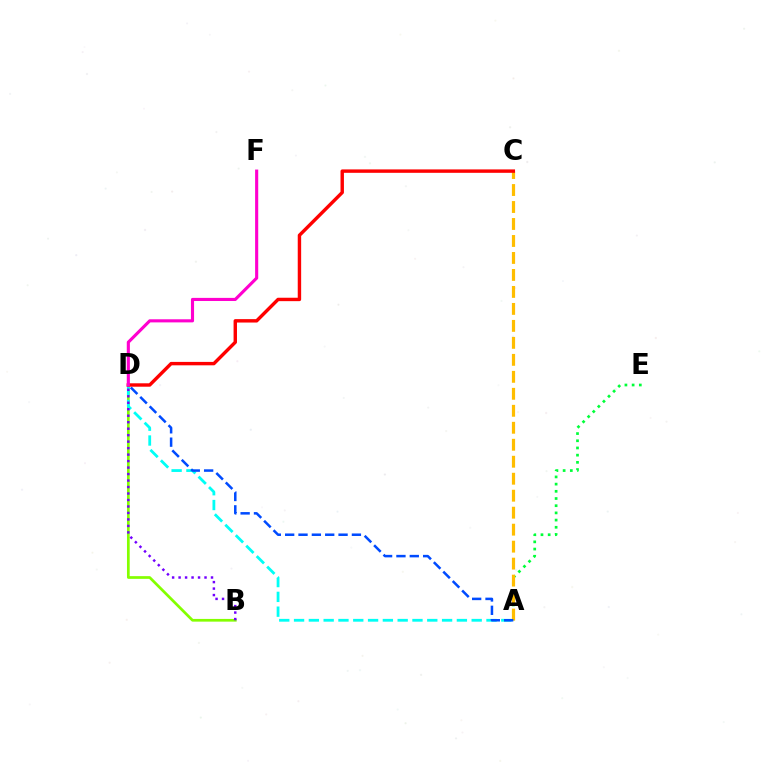{('B', 'D'): [{'color': '#84ff00', 'line_style': 'solid', 'thickness': 1.95}, {'color': '#7200ff', 'line_style': 'dotted', 'thickness': 1.76}], ('A', 'E'): [{'color': '#00ff39', 'line_style': 'dotted', 'thickness': 1.95}], ('A', 'D'): [{'color': '#00fff6', 'line_style': 'dashed', 'thickness': 2.01}, {'color': '#004bff', 'line_style': 'dashed', 'thickness': 1.81}], ('A', 'C'): [{'color': '#ffbd00', 'line_style': 'dashed', 'thickness': 2.31}], ('C', 'D'): [{'color': '#ff0000', 'line_style': 'solid', 'thickness': 2.46}], ('D', 'F'): [{'color': '#ff00cf', 'line_style': 'solid', 'thickness': 2.24}]}